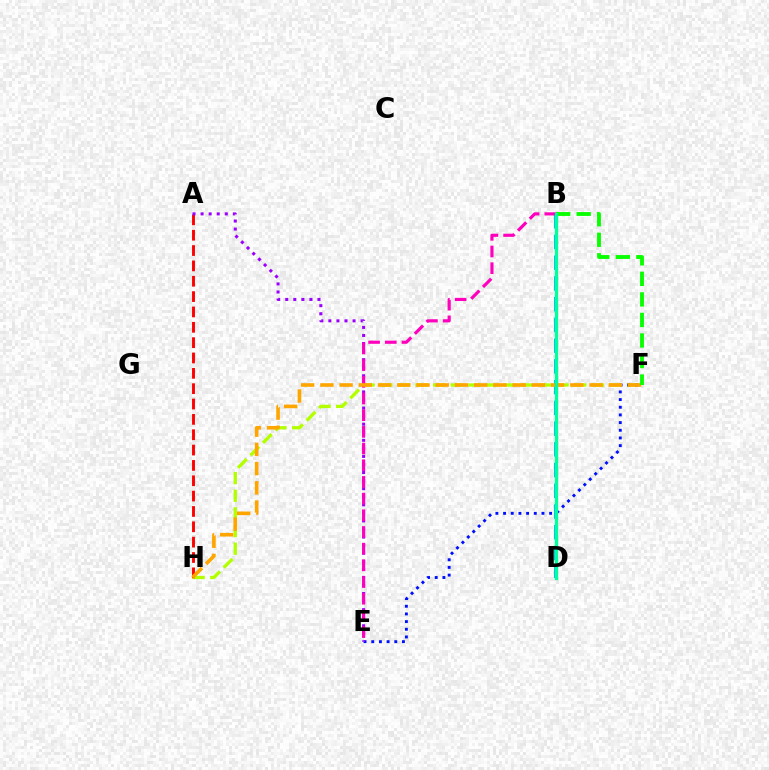{('F', 'H'): [{'color': '#b3ff00', 'line_style': 'dashed', 'thickness': 2.4}, {'color': '#ffa500', 'line_style': 'dashed', 'thickness': 2.61}], ('A', 'H'): [{'color': '#ff0000', 'line_style': 'dashed', 'thickness': 2.08}], ('E', 'F'): [{'color': '#0010ff', 'line_style': 'dotted', 'thickness': 2.09}], ('B', 'D'): [{'color': '#00b5ff', 'line_style': 'dashed', 'thickness': 2.82}, {'color': '#00ff9d', 'line_style': 'solid', 'thickness': 2.37}], ('A', 'E'): [{'color': '#9b00ff', 'line_style': 'dotted', 'thickness': 2.19}], ('B', 'E'): [{'color': '#ff00bd', 'line_style': 'dashed', 'thickness': 2.27}], ('B', 'F'): [{'color': '#08ff00', 'line_style': 'dashed', 'thickness': 2.79}]}